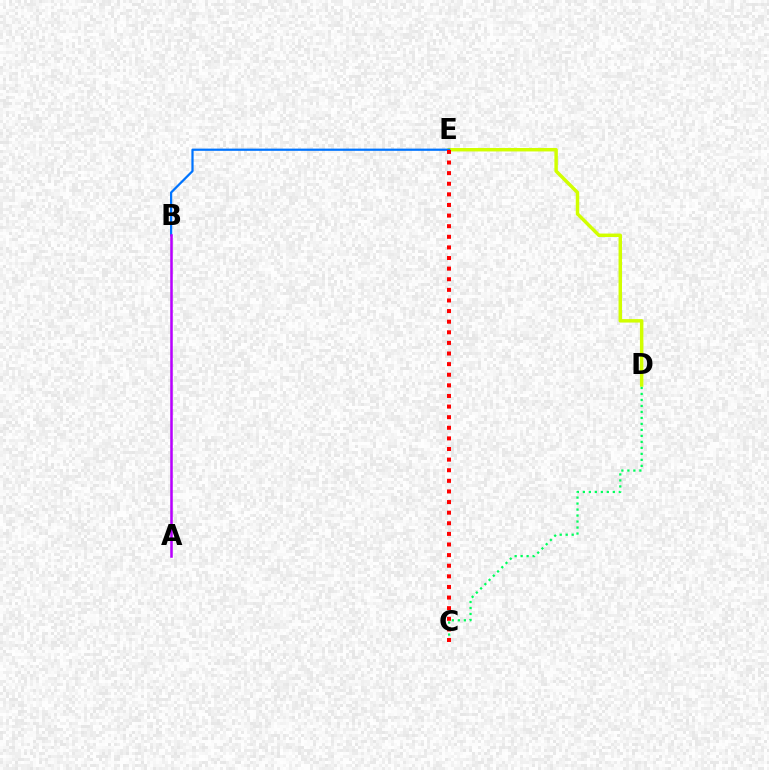{('D', 'E'): [{'color': '#d1ff00', 'line_style': 'solid', 'thickness': 2.49}], ('C', 'D'): [{'color': '#00ff5c', 'line_style': 'dotted', 'thickness': 1.63}], ('B', 'E'): [{'color': '#0074ff', 'line_style': 'solid', 'thickness': 1.6}], ('A', 'B'): [{'color': '#b900ff', 'line_style': 'solid', 'thickness': 1.83}], ('C', 'E'): [{'color': '#ff0000', 'line_style': 'dotted', 'thickness': 2.88}]}